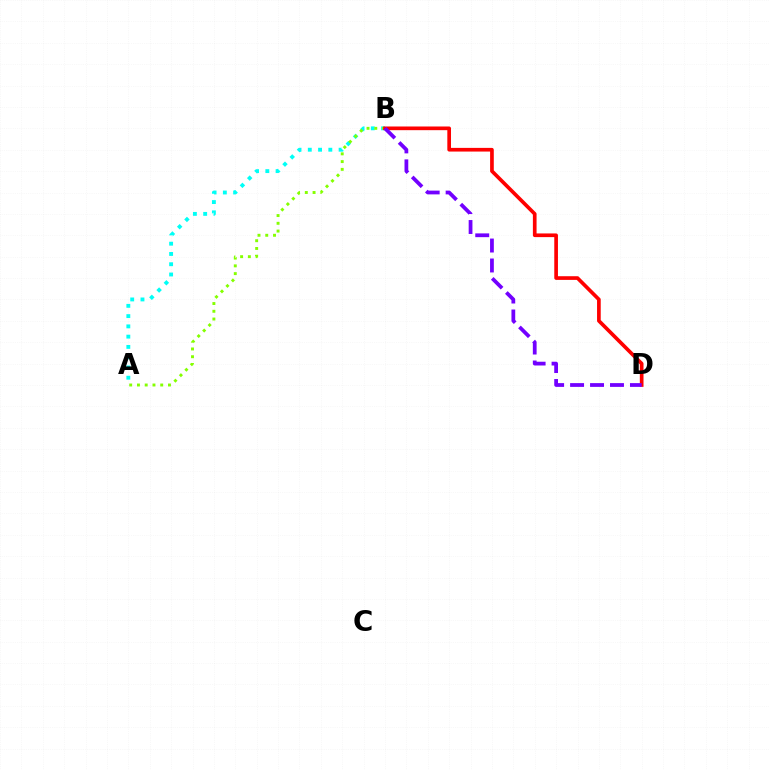{('A', 'B'): [{'color': '#00fff6', 'line_style': 'dotted', 'thickness': 2.79}, {'color': '#84ff00', 'line_style': 'dotted', 'thickness': 2.11}], ('B', 'D'): [{'color': '#ff0000', 'line_style': 'solid', 'thickness': 2.65}, {'color': '#7200ff', 'line_style': 'dashed', 'thickness': 2.71}]}